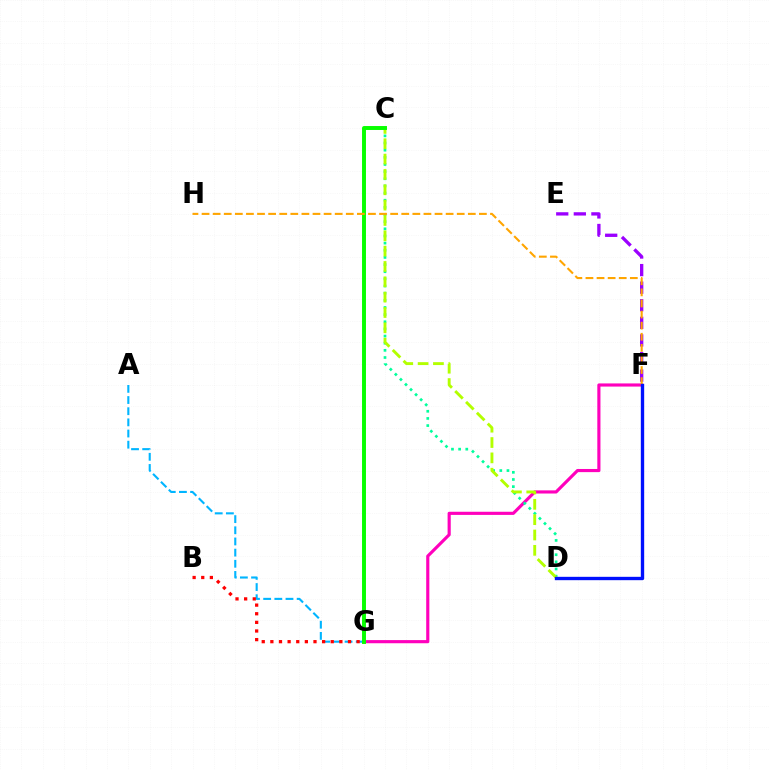{('A', 'G'): [{'color': '#00b5ff', 'line_style': 'dashed', 'thickness': 1.52}], ('B', 'G'): [{'color': '#ff0000', 'line_style': 'dotted', 'thickness': 2.34}], ('F', 'G'): [{'color': '#ff00bd', 'line_style': 'solid', 'thickness': 2.27}], ('C', 'D'): [{'color': '#00ff9d', 'line_style': 'dotted', 'thickness': 1.94}, {'color': '#b3ff00', 'line_style': 'dashed', 'thickness': 2.08}], ('E', 'F'): [{'color': '#9b00ff', 'line_style': 'dashed', 'thickness': 2.39}], ('C', 'G'): [{'color': '#08ff00', 'line_style': 'solid', 'thickness': 2.84}], ('F', 'H'): [{'color': '#ffa500', 'line_style': 'dashed', 'thickness': 1.51}], ('D', 'F'): [{'color': '#0010ff', 'line_style': 'solid', 'thickness': 2.41}]}